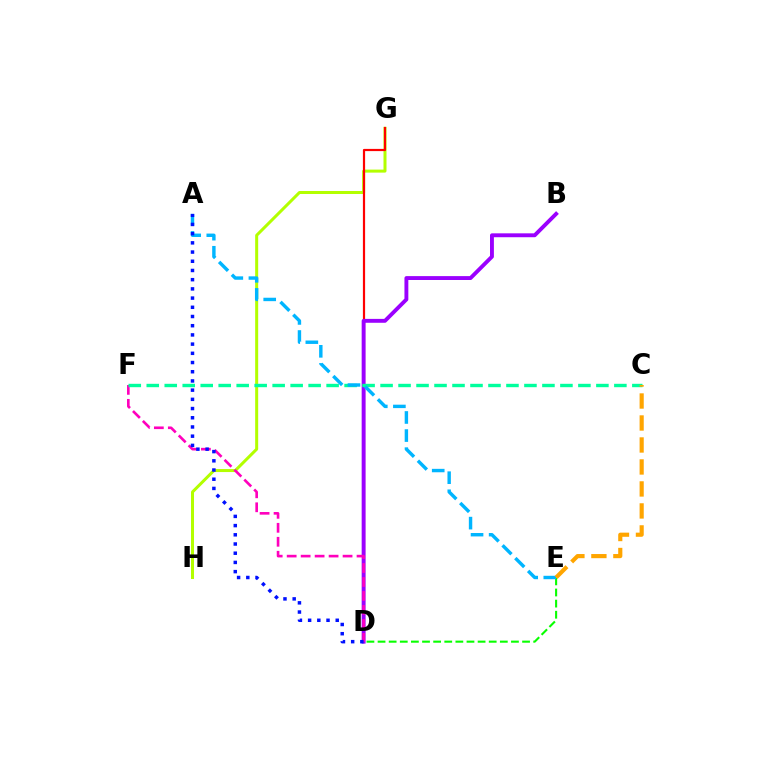{('G', 'H'): [{'color': '#b3ff00', 'line_style': 'solid', 'thickness': 2.17}], ('D', 'G'): [{'color': '#ff0000', 'line_style': 'solid', 'thickness': 1.58}], ('D', 'E'): [{'color': '#08ff00', 'line_style': 'dashed', 'thickness': 1.51}], ('B', 'D'): [{'color': '#9b00ff', 'line_style': 'solid', 'thickness': 2.8}], ('D', 'F'): [{'color': '#ff00bd', 'line_style': 'dashed', 'thickness': 1.9}], ('C', 'F'): [{'color': '#00ff9d', 'line_style': 'dashed', 'thickness': 2.44}], ('A', 'E'): [{'color': '#00b5ff', 'line_style': 'dashed', 'thickness': 2.46}], ('A', 'D'): [{'color': '#0010ff', 'line_style': 'dotted', 'thickness': 2.5}], ('C', 'E'): [{'color': '#ffa500', 'line_style': 'dashed', 'thickness': 2.99}]}